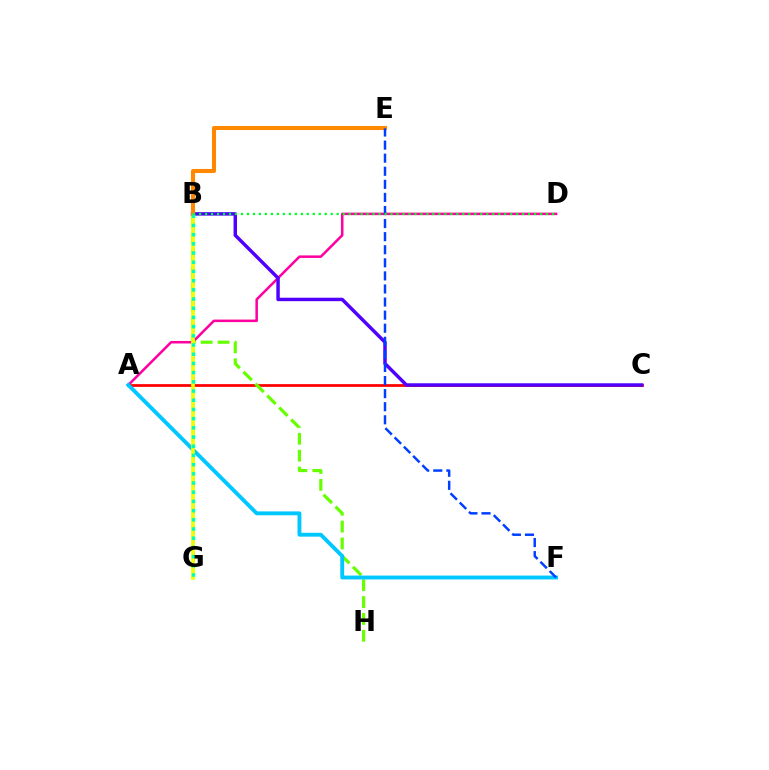{('A', 'D'): [{'color': '#ff00a0', 'line_style': 'solid', 'thickness': 1.82}], ('A', 'C'): [{'color': '#ff0000', 'line_style': 'solid', 'thickness': 1.98}], ('B', 'H'): [{'color': '#66ff00', 'line_style': 'dashed', 'thickness': 2.29}], ('B', 'G'): [{'color': '#d600ff', 'line_style': 'dotted', 'thickness': 1.84}, {'color': '#eeff00', 'line_style': 'solid', 'thickness': 2.68}, {'color': '#00ffaf', 'line_style': 'dotted', 'thickness': 2.5}], ('A', 'F'): [{'color': '#00c7ff', 'line_style': 'solid', 'thickness': 2.78}], ('B', 'C'): [{'color': '#4f00ff', 'line_style': 'solid', 'thickness': 2.49}], ('B', 'E'): [{'color': '#ff8800', 'line_style': 'solid', 'thickness': 2.92}], ('E', 'F'): [{'color': '#003fff', 'line_style': 'dashed', 'thickness': 1.78}], ('B', 'D'): [{'color': '#00ff27', 'line_style': 'dotted', 'thickness': 1.63}]}